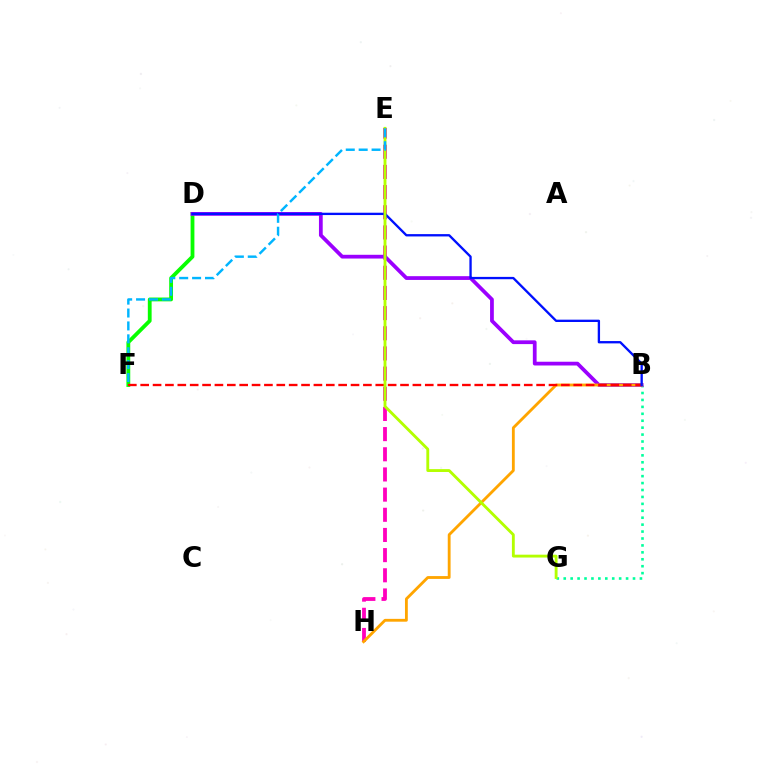{('B', 'G'): [{'color': '#00ff9d', 'line_style': 'dotted', 'thickness': 1.88}], ('E', 'H'): [{'color': '#ff00bd', 'line_style': 'dashed', 'thickness': 2.74}], ('D', 'F'): [{'color': '#08ff00', 'line_style': 'solid', 'thickness': 2.74}], ('B', 'D'): [{'color': '#9b00ff', 'line_style': 'solid', 'thickness': 2.7}, {'color': '#0010ff', 'line_style': 'solid', 'thickness': 1.68}], ('B', 'H'): [{'color': '#ffa500', 'line_style': 'solid', 'thickness': 2.04}], ('B', 'F'): [{'color': '#ff0000', 'line_style': 'dashed', 'thickness': 1.68}], ('E', 'G'): [{'color': '#b3ff00', 'line_style': 'solid', 'thickness': 2.06}], ('E', 'F'): [{'color': '#00b5ff', 'line_style': 'dashed', 'thickness': 1.75}]}